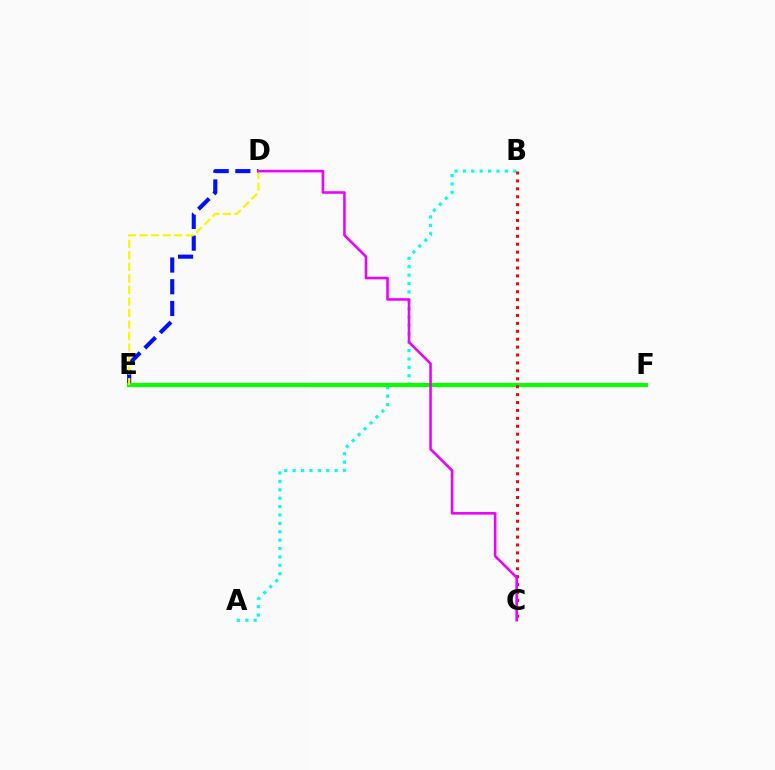{('D', 'E'): [{'color': '#0010ff', 'line_style': 'dashed', 'thickness': 2.95}, {'color': '#fcf500', 'line_style': 'dashed', 'thickness': 1.56}], ('A', 'B'): [{'color': '#00fff6', 'line_style': 'dotted', 'thickness': 2.28}], ('E', 'F'): [{'color': '#08ff00', 'line_style': 'solid', 'thickness': 2.95}], ('B', 'C'): [{'color': '#ff0000', 'line_style': 'dotted', 'thickness': 2.15}], ('C', 'D'): [{'color': '#ee00ff', 'line_style': 'solid', 'thickness': 1.86}]}